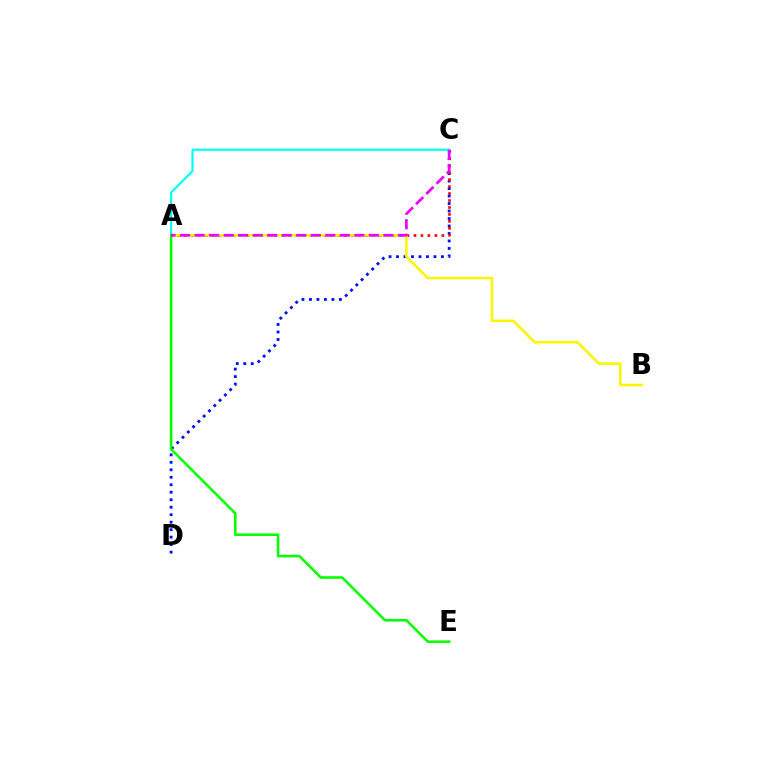{('C', 'D'): [{'color': '#0010ff', 'line_style': 'dotted', 'thickness': 2.03}], ('A', 'C'): [{'color': '#ff0000', 'line_style': 'dotted', 'thickness': 1.89}, {'color': '#00fff6', 'line_style': 'solid', 'thickness': 1.58}, {'color': '#ee00ff', 'line_style': 'dashed', 'thickness': 1.97}], ('A', 'B'): [{'color': '#fcf500', 'line_style': 'solid', 'thickness': 1.84}], ('A', 'E'): [{'color': '#08ff00', 'line_style': 'solid', 'thickness': 1.87}]}